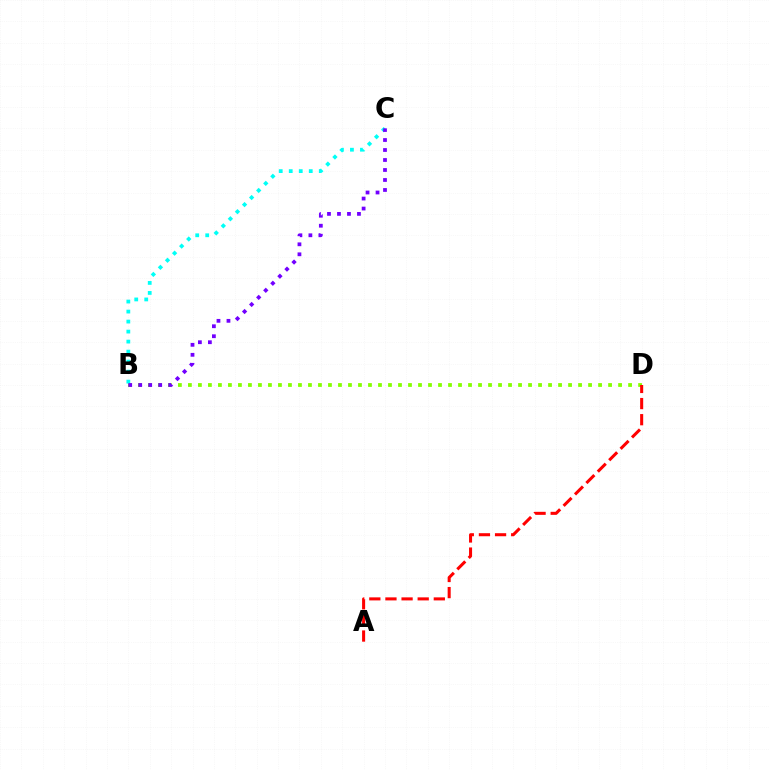{('B', 'D'): [{'color': '#84ff00', 'line_style': 'dotted', 'thickness': 2.72}], ('B', 'C'): [{'color': '#00fff6', 'line_style': 'dotted', 'thickness': 2.72}, {'color': '#7200ff', 'line_style': 'dotted', 'thickness': 2.71}], ('A', 'D'): [{'color': '#ff0000', 'line_style': 'dashed', 'thickness': 2.19}]}